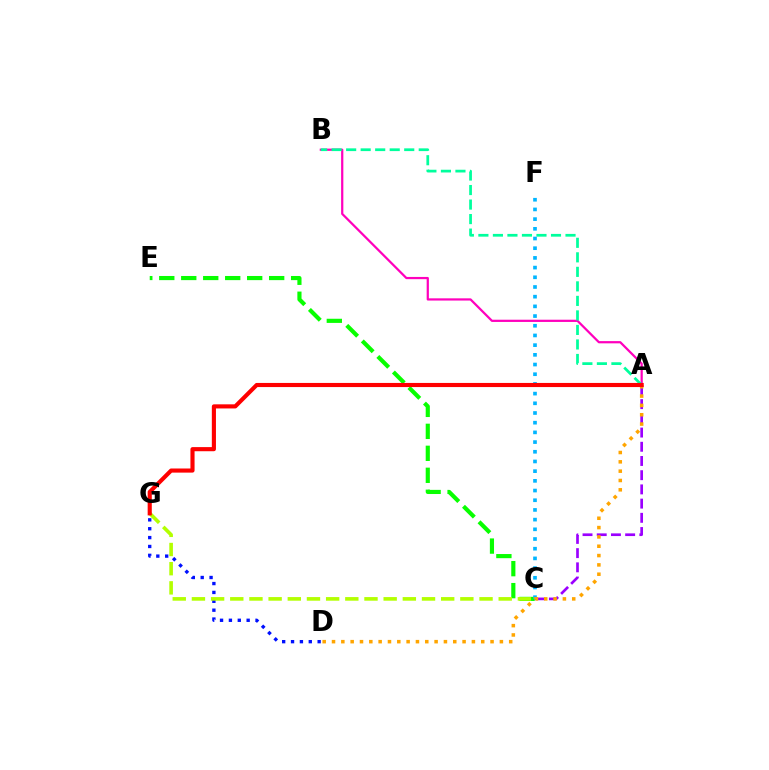{('A', 'B'): [{'color': '#ff00bd', 'line_style': 'solid', 'thickness': 1.6}, {'color': '#00ff9d', 'line_style': 'dashed', 'thickness': 1.97}], ('A', 'C'): [{'color': '#9b00ff', 'line_style': 'dashed', 'thickness': 1.93}], ('C', 'E'): [{'color': '#08ff00', 'line_style': 'dashed', 'thickness': 2.99}], ('D', 'G'): [{'color': '#0010ff', 'line_style': 'dotted', 'thickness': 2.41}], ('C', 'F'): [{'color': '#00b5ff', 'line_style': 'dotted', 'thickness': 2.63}], ('C', 'G'): [{'color': '#b3ff00', 'line_style': 'dashed', 'thickness': 2.6}], ('A', 'D'): [{'color': '#ffa500', 'line_style': 'dotted', 'thickness': 2.53}], ('A', 'G'): [{'color': '#ff0000', 'line_style': 'solid', 'thickness': 2.97}]}